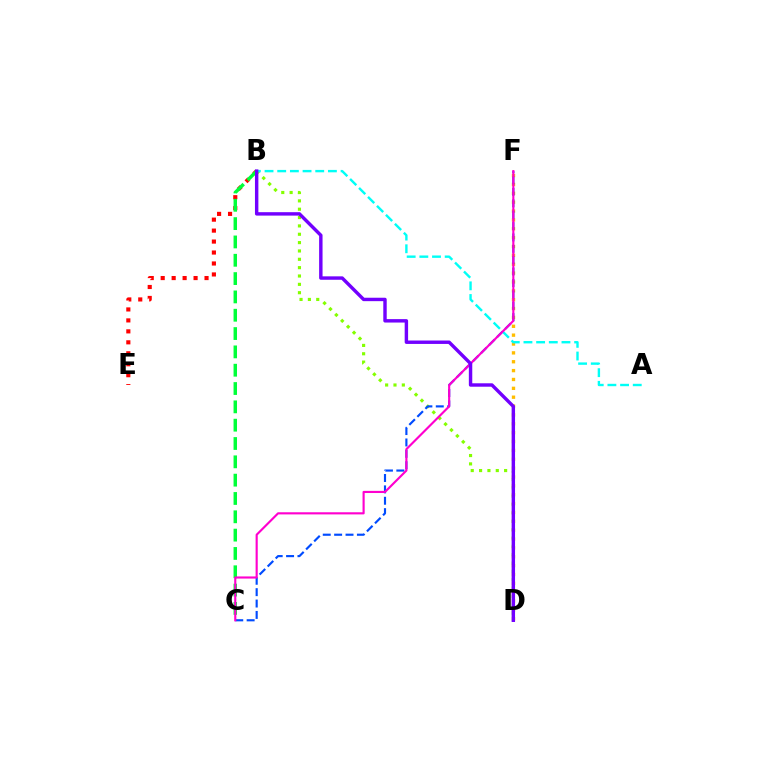{('B', 'E'): [{'color': '#ff0000', 'line_style': 'dotted', 'thickness': 2.98}], ('D', 'F'): [{'color': '#ffbd00', 'line_style': 'dotted', 'thickness': 2.41}], ('B', 'C'): [{'color': '#00ff39', 'line_style': 'dashed', 'thickness': 2.49}], ('B', 'D'): [{'color': '#84ff00', 'line_style': 'dotted', 'thickness': 2.27}, {'color': '#7200ff', 'line_style': 'solid', 'thickness': 2.46}], ('C', 'F'): [{'color': '#004bff', 'line_style': 'dashed', 'thickness': 1.55}, {'color': '#ff00cf', 'line_style': 'solid', 'thickness': 1.54}], ('A', 'B'): [{'color': '#00fff6', 'line_style': 'dashed', 'thickness': 1.72}]}